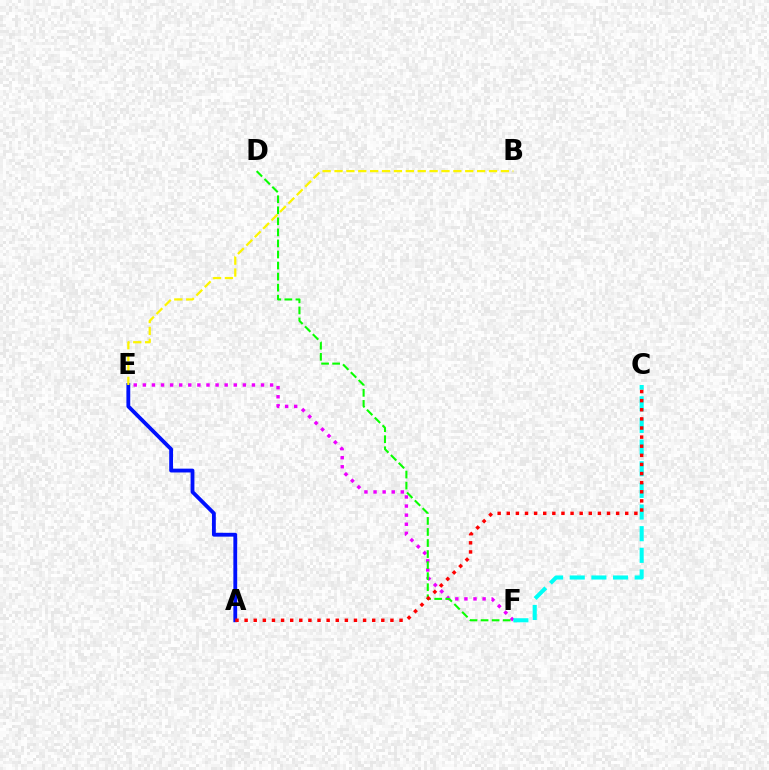{('A', 'E'): [{'color': '#0010ff', 'line_style': 'solid', 'thickness': 2.75}], ('E', 'F'): [{'color': '#ee00ff', 'line_style': 'dotted', 'thickness': 2.47}], ('B', 'E'): [{'color': '#fcf500', 'line_style': 'dashed', 'thickness': 1.61}], ('D', 'F'): [{'color': '#08ff00', 'line_style': 'dashed', 'thickness': 1.5}], ('C', 'F'): [{'color': '#00fff6', 'line_style': 'dashed', 'thickness': 2.94}], ('A', 'C'): [{'color': '#ff0000', 'line_style': 'dotted', 'thickness': 2.48}]}